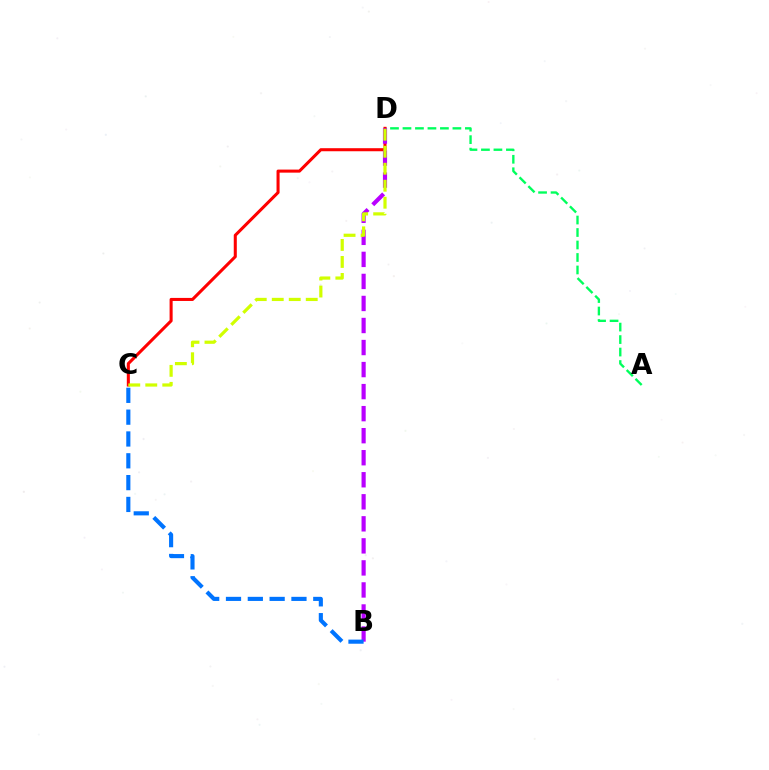{('A', 'D'): [{'color': '#00ff5c', 'line_style': 'dashed', 'thickness': 1.7}], ('C', 'D'): [{'color': '#ff0000', 'line_style': 'solid', 'thickness': 2.2}, {'color': '#d1ff00', 'line_style': 'dashed', 'thickness': 2.31}], ('B', 'D'): [{'color': '#b900ff', 'line_style': 'dashed', 'thickness': 2.99}], ('B', 'C'): [{'color': '#0074ff', 'line_style': 'dashed', 'thickness': 2.96}]}